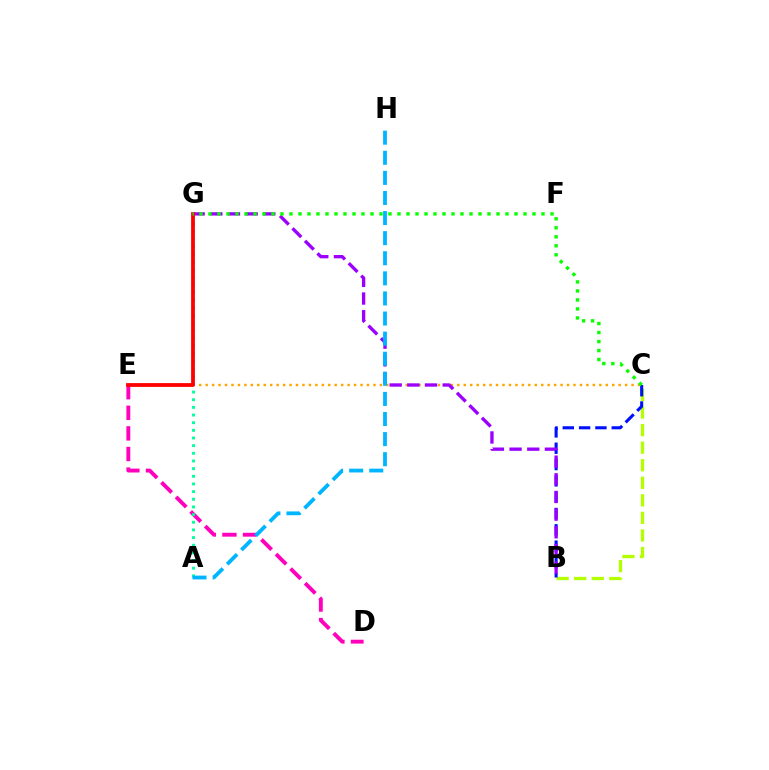{('C', 'E'): [{'color': '#ffa500', 'line_style': 'dotted', 'thickness': 1.75}], ('B', 'C'): [{'color': '#b3ff00', 'line_style': 'dashed', 'thickness': 2.39}, {'color': '#0010ff', 'line_style': 'dashed', 'thickness': 2.22}], ('B', 'G'): [{'color': '#9b00ff', 'line_style': 'dashed', 'thickness': 2.4}], ('D', 'E'): [{'color': '#ff00bd', 'line_style': 'dashed', 'thickness': 2.8}], ('A', 'G'): [{'color': '#00ff9d', 'line_style': 'dotted', 'thickness': 2.08}], ('E', 'G'): [{'color': '#ff0000', 'line_style': 'solid', 'thickness': 2.72}], ('A', 'H'): [{'color': '#00b5ff', 'line_style': 'dashed', 'thickness': 2.73}], ('C', 'G'): [{'color': '#08ff00', 'line_style': 'dotted', 'thickness': 2.45}]}